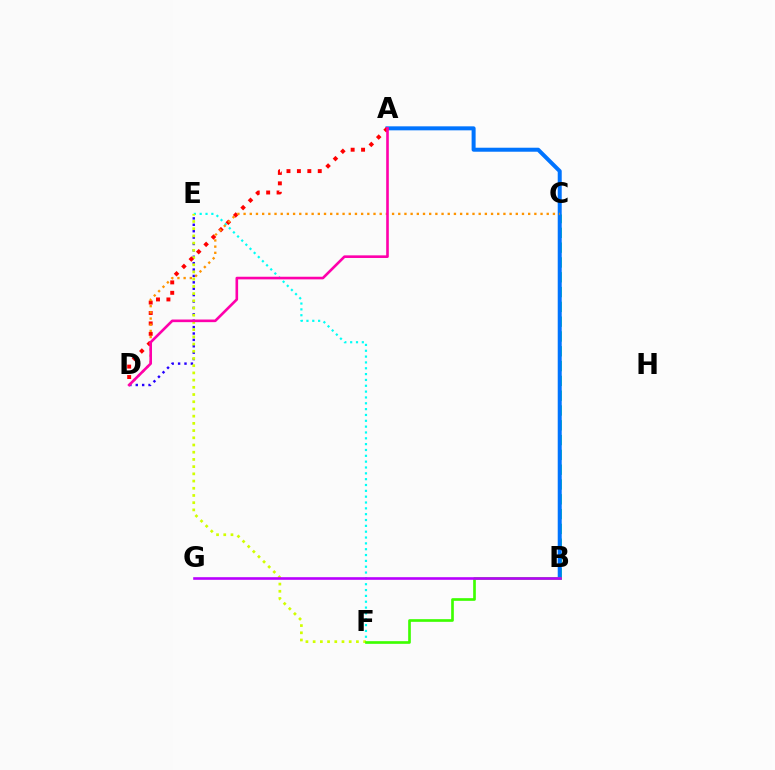{('D', 'E'): [{'color': '#2500ff', 'line_style': 'dotted', 'thickness': 1.74}], ('E', 'F'): [{'color': '#00fff6', 'line_style': 'dotted', 'thickness': 1.59}, {'color': '#d1ff00', 'line_style': 'dotted', 'thickness': 1.96}], ('B', 'C'): [{'color': '#00ff5c', 'line_style': 'dashed', 'thickness': 2.01}], ('A', 'B'): [{'color': '#0074ff', 'line_style': 'solid', 'thickness': 2.88}], ('A', 'D'): [{'color': '#ff0000', 'line_style': 'dotted', 'thickness': 2.83}, {'color': '#ff00ac', 'line_style': 'solid', 'thickness': 1.89}], ('C', 'D'): [{'color': '#ff9400', 'line_style': 'dotted', 'thickness': 1.68}], ('B', 'F'): [{'color': '#3dff00', 'line_style': 'solid', 'thickness': 1.92}], ('B', 'G'): [{'color': '#b900ff', 'line_style': 'solid', 'thickness': 1.88}]}